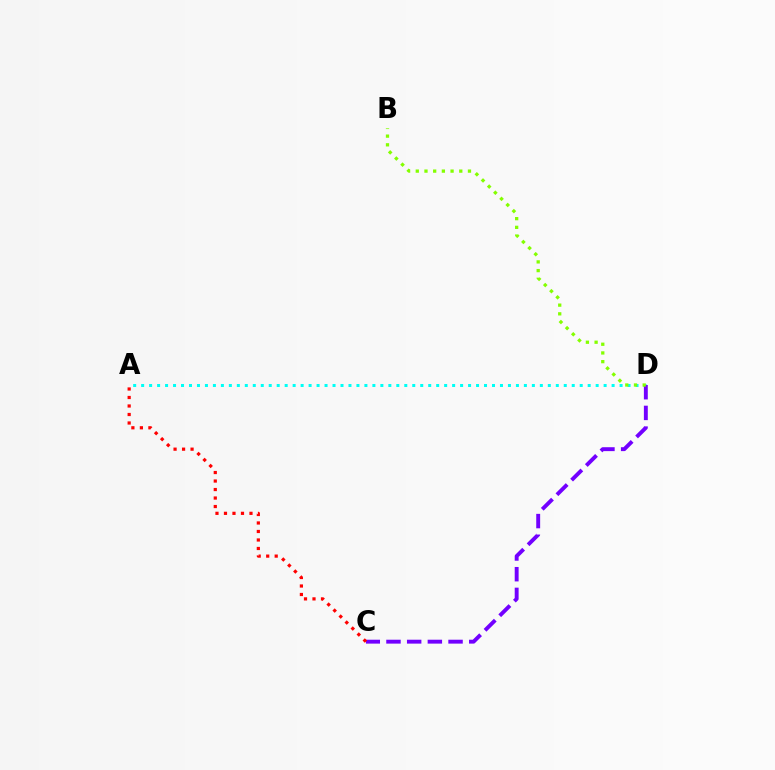{('A', 'D'): [{'color': '#00fff6', 'line_style': 'dotted', 'thickness': 2.17}], ('C', 'D'): [{'color': '#7200ff', 'line_style': 'dashed', 'thickness': 2.81}], ('B', 'D'): [{'color': '#84ff00', 'line_style': 'dotted', 'thickness': 2.36}], ('A', 'C'): [{'color': '#ff0000', 'line_style': 'dotted', 'thickness': 2.31}]}